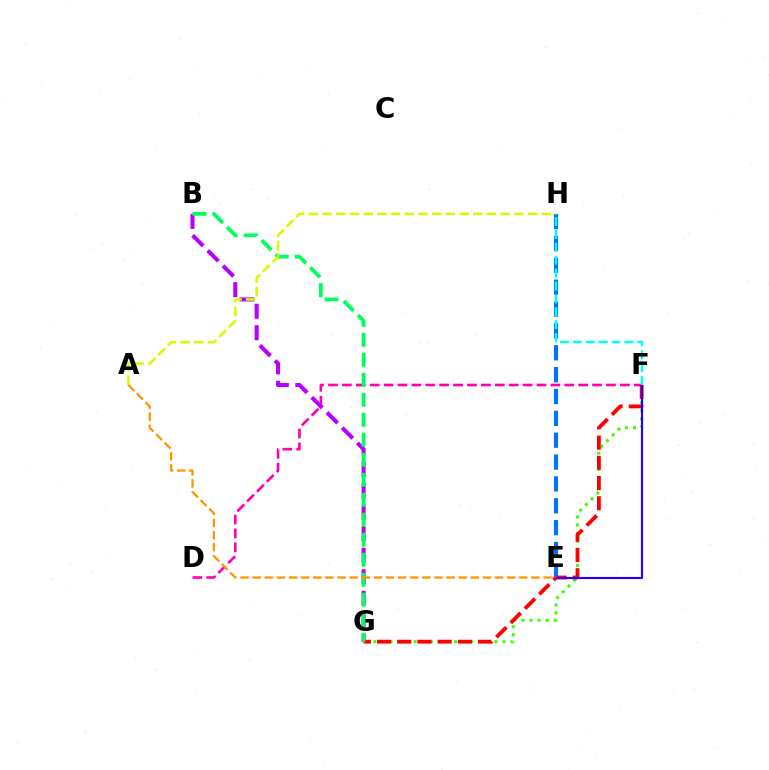{('D', 'F'): [{'color': '#ff00ac', 'line_style': 'dashed', 'thickness': 1.89}], ('E', 'H'): [{'color': '#0074ff', 'line_style': 'dashed', 'thickness': 2.97}], ('F', 'G'): [{'color': '#3dff00', 'line_style': 'dotted', 'thickness': 2.19}, {'color': '#ff0000', 'line_style': 'dashed', 'thickness': 2.75}], ('B', 'G'): [{'color': '#b900ff', 'line_style': 'dashed', 'thickness': 2.92}, {'color': '#00ff5c', 'line_style': 'dashed', 'thickness': 2.72}], ('E', 'F'): [{'color': '#2500ff', 'line_style': 'solid', 'thickness': 1.54}], ('F', 'H'): [{'color': '#00fff6', 'line_style': 'dashed', 'thickness': 1.75}], ('A', 'H'): [{'color': '#d1ff00', 'line_style': 'dashed', 'thickness': 1.86}], ('A', 'E'): [{'color': '#ff9400', 'line_style': 'dashed', 'thickness': 1.65}]}